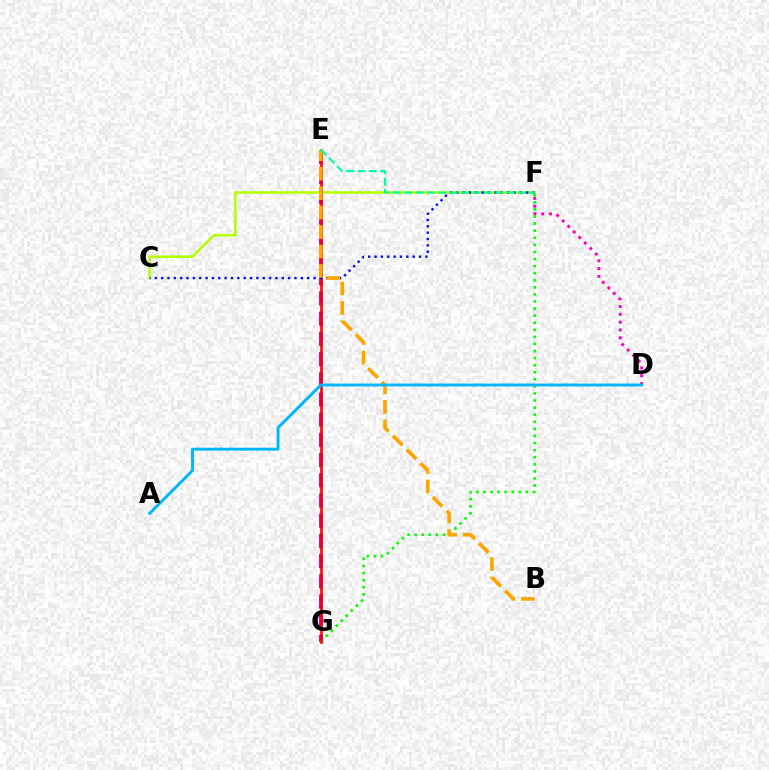{('C', 'F'): [{'color': '#b3ff00', 'line_style': 'solid', 'thickness': 1.82}, {'color': '#0010ff', 'line_style': 'dotted', 'thickness': 1.73}], ('E', 'G'): [{'color': '#9b00ff', 'line_style': 'dashed', 'thickness': 2.74}, {'color': '#ff0000', 'line_style': 'solid', 'thickness': 1.87}], ('D', 'F'): [{'color': '#ff00bd', 'line_style': 'dotted', 'thickness': 2.12}], ('F', 'G'): [{'color': '#08ff00', 'line_style': 'dotted', 'thickness': 1.92}], ('B', 'E'): [{'color': '#ffa500', 'line_style': 'dashed', 'thickness': 2.64}], ('E', 'F'): [{'color': '#00ff9d', 'line_style': 'dashed', 'thickness': 1.54}], ('A', 'D'): [{'color': '#00b5ff', 'line_style': 'solid', 'thickness': 2.08}]}